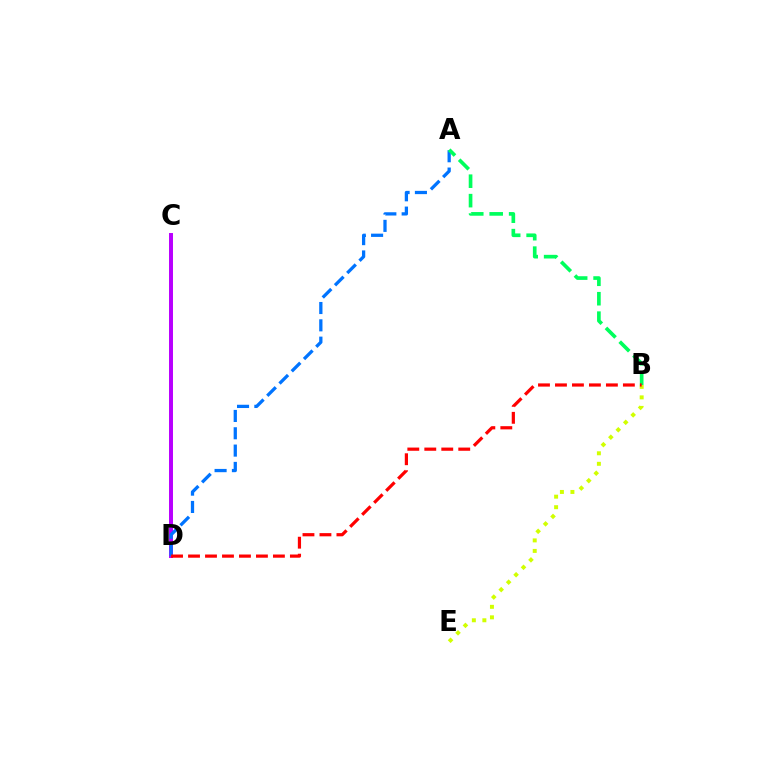{('C', 'D'): [{'color': '#b900ff', 'line_style': 'solid', 'thickness': 2.86}], ('A', 'D'): [{'color': '#0074ff', 'line_style': 'dashed', 'thickness': 2.35}], ('B', 'E'): [{'color': '#d1ff00', 'line_style': 'dotted', 'thickness': 2.86}], ('A', 'B'): [{'color': '#00ff5c', 'line_style': 'dashed', 'thickness': 2.64}], ('B', 'D'): [{'color': '#ff0000', 'line_style': 'dashed', 'thickness': 2.31}]}